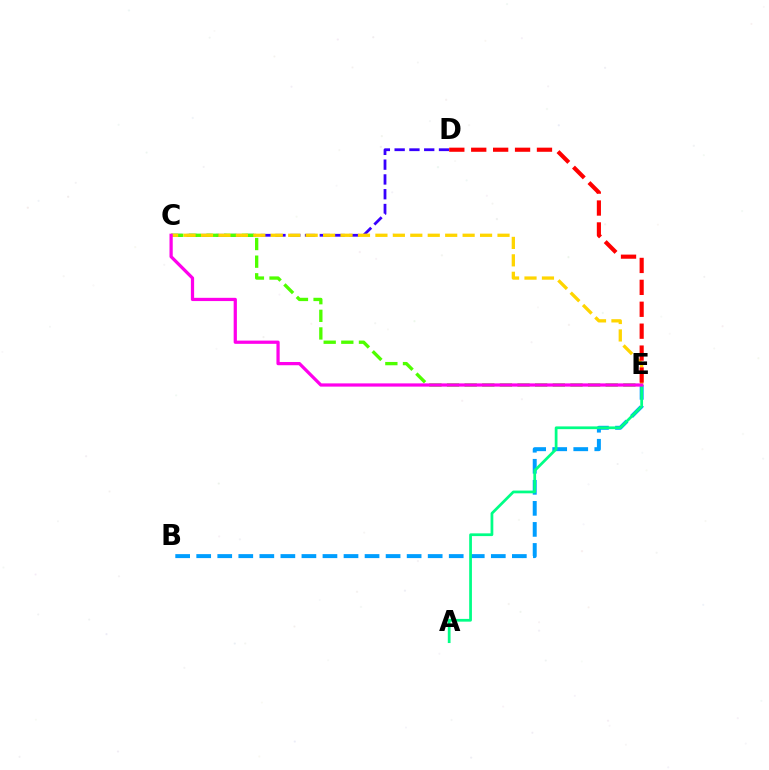{('C', 'D'): [{'color': '#3700ff', 'line_style': 'dashed', 'thickness': 2.01}], ('B', 'E'): [{'color': '#009eff', 'line_style': 'dashed', 'thickness': 2.86}], ('C', 'E'): [{'color': '#4fff00', 'line_style': 'dashed', 'thickness': 2.4}, {'color': '#ffd500', 'line_style': 'dashed', 'thickness': 2.37}, {'color': '#ff00ed', 'line_style': 'solid', 'thickness': 2.33}], ('A', 'E'): [{'color': '#00ff86', 'line_style': 'solid', 'thickness': 1.97}], ('D', 'E'): [{'color': '#ff0000', 'line_style': 'dashed', 'thickness': 2.98}]}